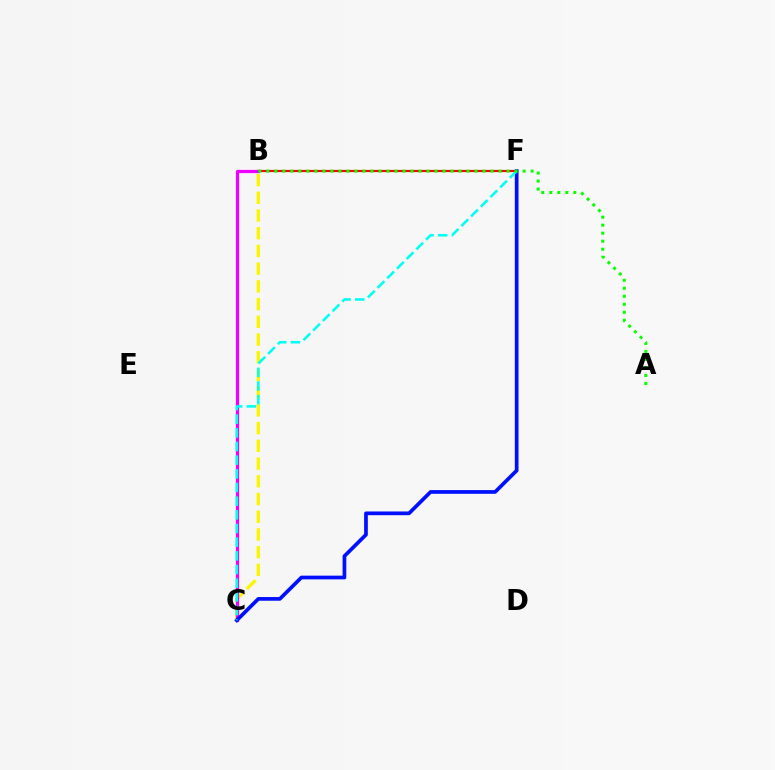{('B', 'F'): [{'color': '#ff0000', 'line_style': 'solid', 'thickness': 1.59}], ('B', 'C'): [{'color': '#fcf500', 'line_style': 'dashed', 'thickness': 2.41}, {'color': '#ee00ff', 'line_style': 'solid', 'thickness': 2.31}], ('C', 'F'): [{'color': '#0010ff', 'line_style': 'solid', 'thickness': 2.67}, {'color': '#00fff6', 'line_style': 'dashed', 'thickness': 1.86}], ('A', 'B'): [{'color': '#08ff00', 'line_style': 'dotted', 'thickness': 2.18}]}